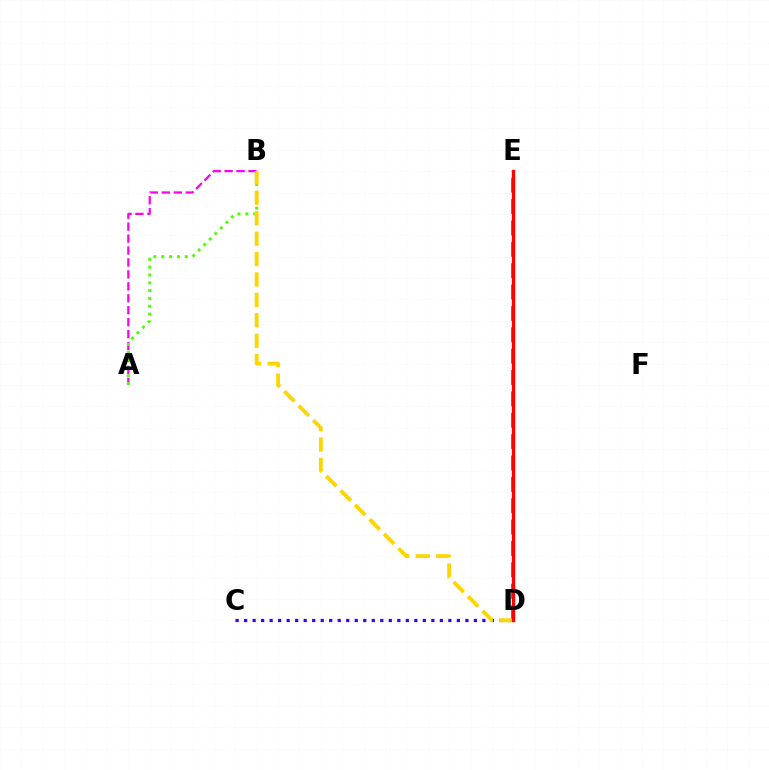{('D', 'E'): [{'color': '#009eff', 'line_style': 'dashed', 'thickness': 2.9}, {'color': '#00ff86', 'line_style': 'dashed', 'thickness': 1.93}, {'color': '#ff0000', 'line_style': 'solid', 'thickness': 2.39}], ('A', 'B'): [{'color': '#ff00ed', 'line_style': 'dashed', 'thickness': 1.62}, {'color': '#4fff00', 'line_style': 'dotted', 'thickness': 2.13}], ('C', 'D'): [{'color': '#3700ff', 'line_style': 'dotted', 'thickness': 2.31}], ('B', 'D'): [{'color': '#ffd500', 'line_style': 'dashed', 'thickness': 2.77}]}